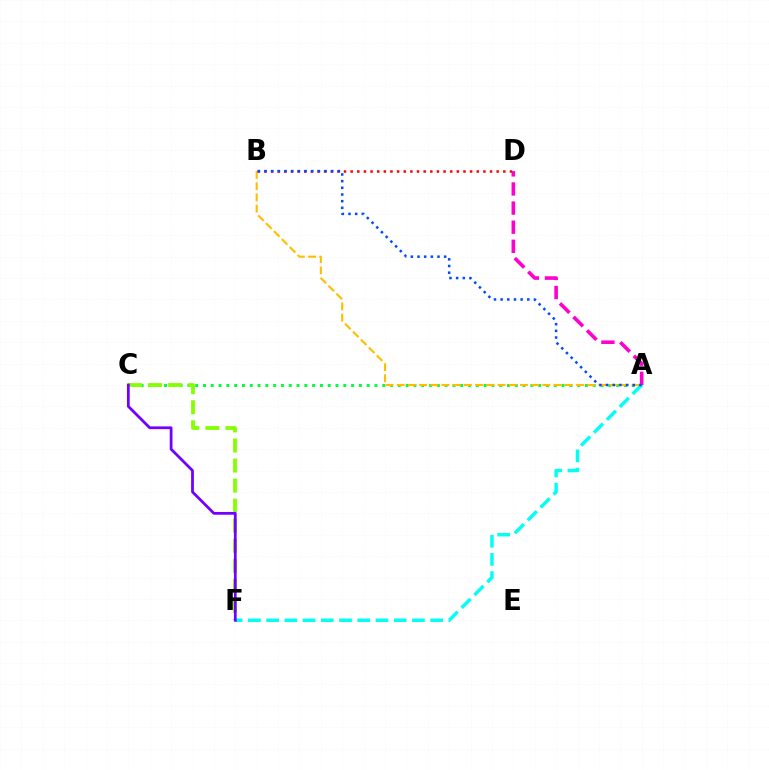{('A', 'C'): [{'color': '#00ff39', 'line_style': 'dotted', 'thickness': 2.12}], ('C', 'F'): [{'color': '#84ff00', 'line_style': 'dashed', 'thickness': 2.72}, {'color': '#7200ff', 'line_style': 'solid', 'thickness': 1.99}], ('A', 'D'): [{'color': '#ff00cf', 'line_style': 'dashed', 'thickness': 2.6}], ('A', 'B'): [{'color': '#ffbd00', 'line_style': 'dashed', 'thickness': 1.52}, {'color': '#004bff', 'line_style': 'dotted', 'thickness': 1.81}], ('A', 'F'): [{'color': '#00fff6', 'line_style': 'dashed', 'thickness': 2.48}], ('B', 'D'): [{'color': '#ff0000', 'line_style': 'dotted', 'thickness': 1.8}]}